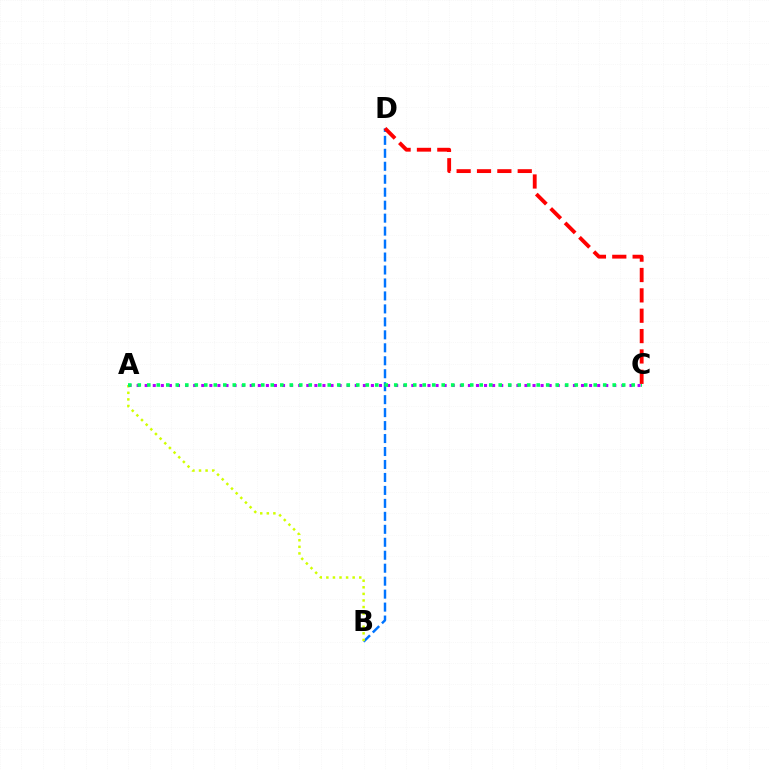{('B', 'D'): [{'color': '#0074ff', 'line_style': 'dashed', 'thickness': 1.76}], ('A', 'B'): [{'color': '#d1ff00', 'line_style': 'dotted', 'thickness': 1.79}], ('A', 'C'): [{'color': '#b900ff', 'line_style': 'dotted', 'thickness': 2.2}, {'color': '#00ff5c', 'line_style': 'dotted', 'thickness': 2.58}], ('C', 'D'): [{'color': '#ff0000', 'line_style': 'dashed', 'thickness': 2.77}]}